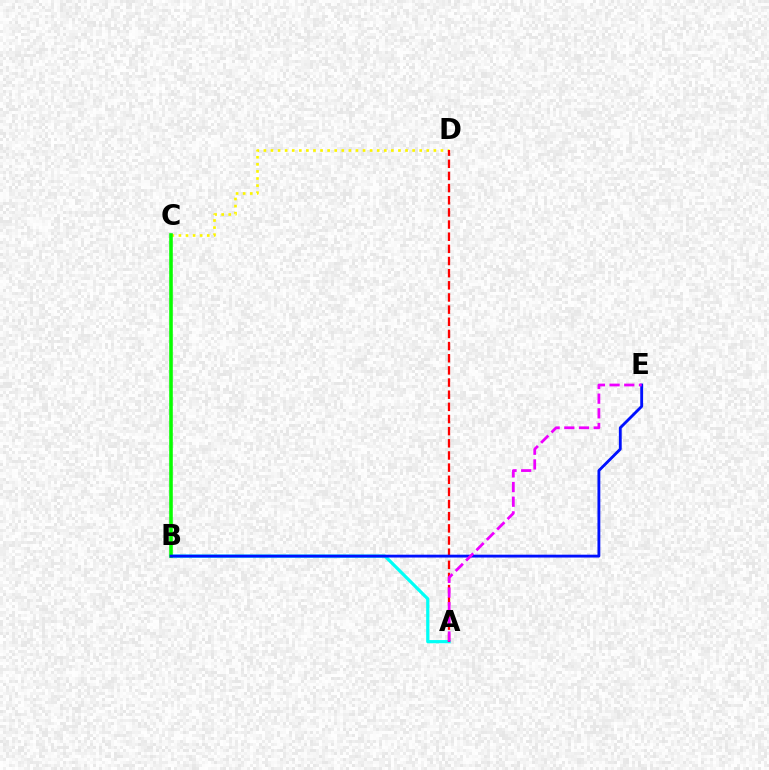{('C', 'D'): [{'color': '#fcf500', 'line_style': 'dotted', 'thickness': 1.92}], ('A', 'B'): [{'color': '#00fff6', 'line_style': 'solid', 'thickness': 2.3}], ('B', 'C'): [{'color': '#08ff00', 'line_style': 'solid', 'thickness': 2.58}], ('A', 'D'): [{'color': '#ff0000', 'line_style': 'dashed', 'thickness': 1.65}], ('B', 'E'): [{'color': '#0010ff', 'line_style': 'solid', 'thickness': 2.05}], ('A', 'E'): [{'color': '#ee00ff', 'line_style': 'dashed', 'thickness': 1.99}]}